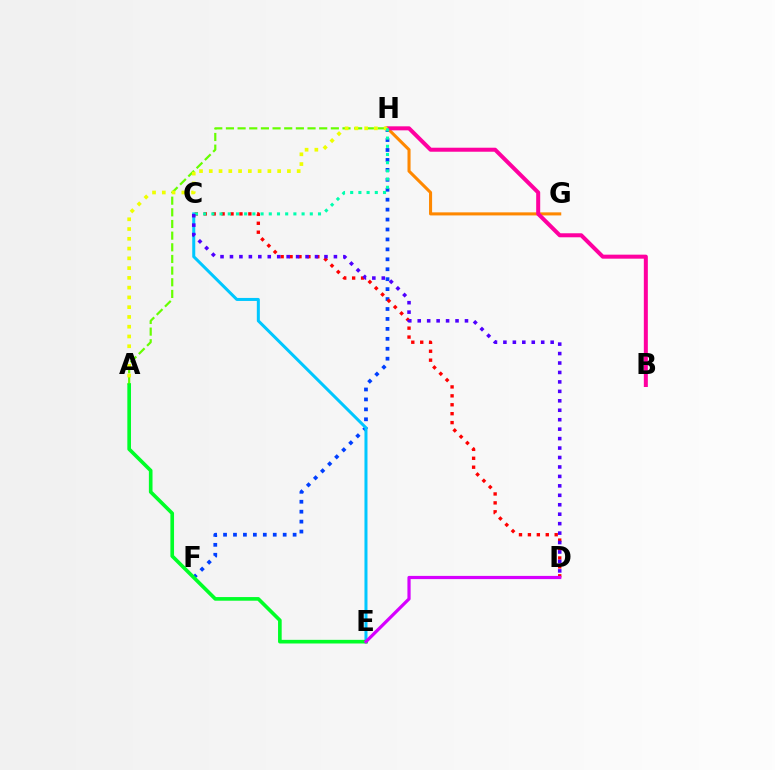{('F', 'H'): [{'color': '#003fff', 'line_style': 'dotted', 'thickness': 2.7}], ('C', 'D'): [{'color': '#ff0000', 'line_style': 'dotted', 'thickness': 2.42}, {'color': '#4f00ff', 'line_style': 'dotted', 'thickness': 2.57}], ('G', 'H'): [{'color': '#ff8800', 'line_style': 'solid', 'thickness': 2.21}], ('A', 'H'): [{'color': '#66ff00', 'line_style': 'dashed', 'thickness': 1.58}, {'color': '#eeff00', 'line_style': 'dotted', 'thickness': 2.65}], ('C', 'E'): [{'color': '#00c7ff', 'line_style': 'solid', 'thickness': 2.17}], ('B', 'H'): [{'color': '#ff00a0', 'line_style': 'solid', 'thickness': 2.89}], ('C', 'H'): [{'color': '#00ffaf', 'line_style': 'dotted', 'thickness': 2.23}], ('A', 'E'): [{'color': '#00ff27', 'line_style': 'solid', 'thickness': 2.62}], ('D', 'E'): [{'color': '#d600ff', 'line_style': 'solid', 'thickness': 2.3}]}